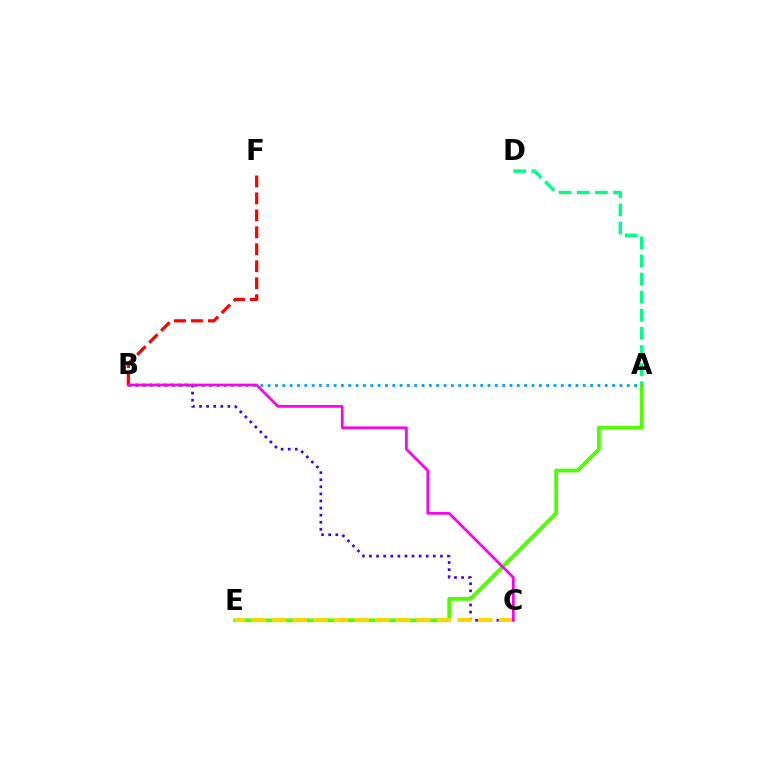{('A', 'D'): [{'color': '#00ff86', 'line_style': 'dashed', 'thickness': 2.46}], ('B', 'C'): [{'color': '#3700ff', 'line_style': 'dotted', 'thickness': 1.93}, {'color': '#ff00ed', 'line_style': 'solid', 'thickness': 1.96}], ('B', 'F'): [{'color': '#ff0000', 'line_style': 'dashed', 'thickness': 2.3}], ('A', 'E'): [{'color': '#4fff00', 'line_style': 'solid', 'thickness': 2.7}], ('C', 'E'): [{'color': '#ffd500', 'line_style': 'dashed', 'thickness': 2.8}], ('A', 'B'): [{'color': '#009eff', 'line_style': 'dotted', 'thickness': 1.99}]}